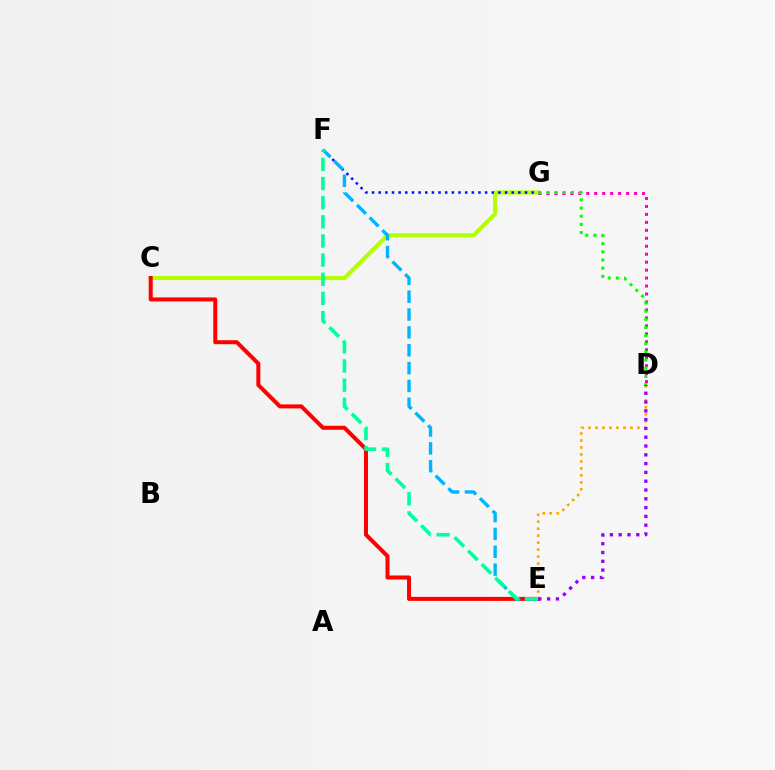{('C', 'G'): [{'color': '#b3ff00', 'line_style': 'solid', 'thickness': 2.91}], ('F', 'G'): [{'color': '#0010ff', 'line_style': 'dotted', 'thickness': 1.81}], ('C', 'E'): [{'color': '#ff0000', 'line_style': 'solid', 'thickness': 2.88}], ('D', 'G'): [{'color': '#ff00bd', 'line_style': 'dotted', 'thickness': 2.16}, {'color': '#08ff00', 'line_style': 'dotted', 'thickness': 2.22}], ('E', 'F'): [{'color': '#00b5ff', 'line_style': 'dashed', 'thickness': 2.42}, {'color': '#00ff9d', 'line_style': 'dashed', 'thickness': 2.6}], ('D', 'E'): [{'color': '#ffa500', 'line_style': 'dotted', 'thickness': 1.9}, {'color': '#9b00ff', 'line_style': 'dotted', 'thickness': 2.39}]}